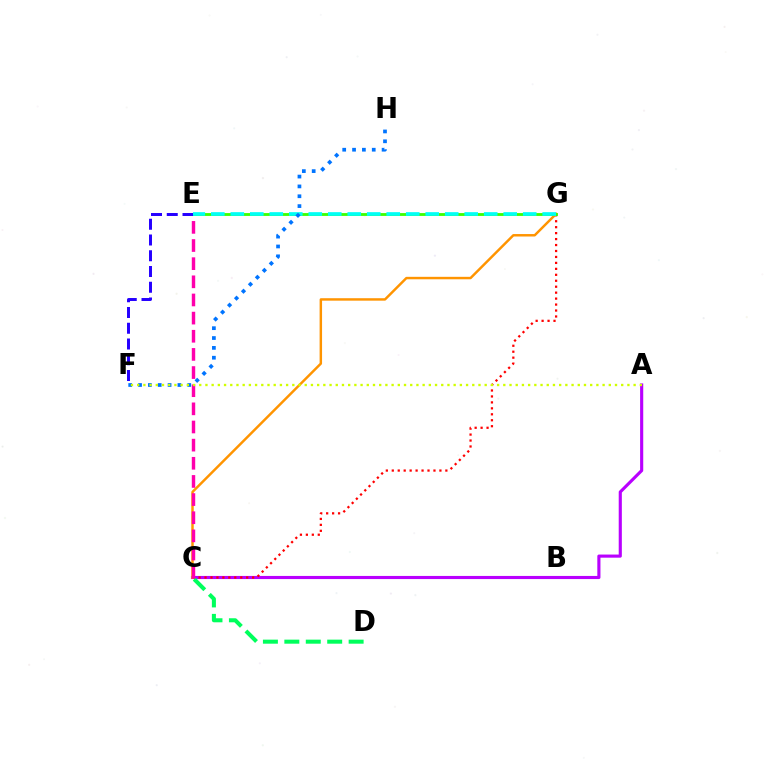{('A', 'C'): [{'color': '#b900ff', 'line_style': 'solid', 'thickness': 2.25}], ('C', 'G'): [{'color': '#ff0000', 'line_style': 'dotted', 'thickness': 1.62}, {'color': '#ff9400', 'line_style': 'solid', 'thickness': 1.77}], ('C', 'D'): [{'color': '#00ff5c', 'line_style': 'dashed', 'thickness': 2.91}], ('C', 'E'): [{'color': '#ff00ac', 'line_style': 'dashed', 'thickness': 2.47}], ('E', 'G'): [{'color': '#3dff00', 'line_style': 'solid', 'thickness': 2.04}, {'color': '#00fff6', 'line_style': 'dashed', 'thickness': 2.65}], ('E', 'F'): [{'color': '#2500ff', 'line_style': 'dashed', 'thickness': 2.14}], ('F', 'H'): [{'color': '#0074ff', 'line_style': 'dotted', 'thickness': 2.67}], ('A', 'F'): [{'color': '#d1ff00', 'line_style': 'dotted', 'thickness': 1.69}]}